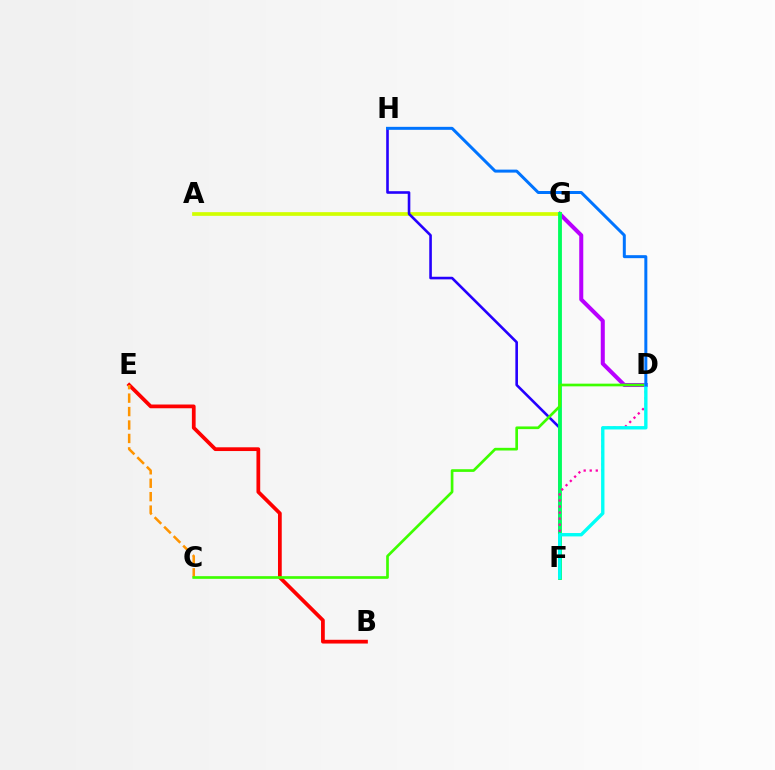{('D', 'G'): [{'color': '#b900ff', 'line_style': 'solid', 'thickness': 2.91}], ('A', 'G'): [{'color': '#d1ff00', 'line_style': 'solid', 'thickness': 2.66}], ('B', 'E'): [{'color': '#ff0000', 'line_style': 'solid', 'thickness': 2.7}], ('F', 'H'): [{'color': '#2500ff', 'line_style': 'solid', 'thickness': 1.88}], ('F', 'G'): [{'color': '#00ff5c', 'line_style': 'solid', 'thickness': 2.76}], ('C', 'E'): [{'color': '#ff9400', 'line_style': 'dashed', 'thickness': 1.83}], ('D', 'F'): [{'color': '#ff00ac', 'line_style': 'dotted', 'thickness': 1.64}, {'color': '#00fff6', 'line_style': 'solid', 'thickness': 2.43}], ('C', 'D'): [{'color': '#3dff00', 'line_style': 'solid', 'thickness': 1.93}], ('D', 'H'): [{'color': '#0074ff', 'line_style': 'solid', 'thickness': 2.15}]}